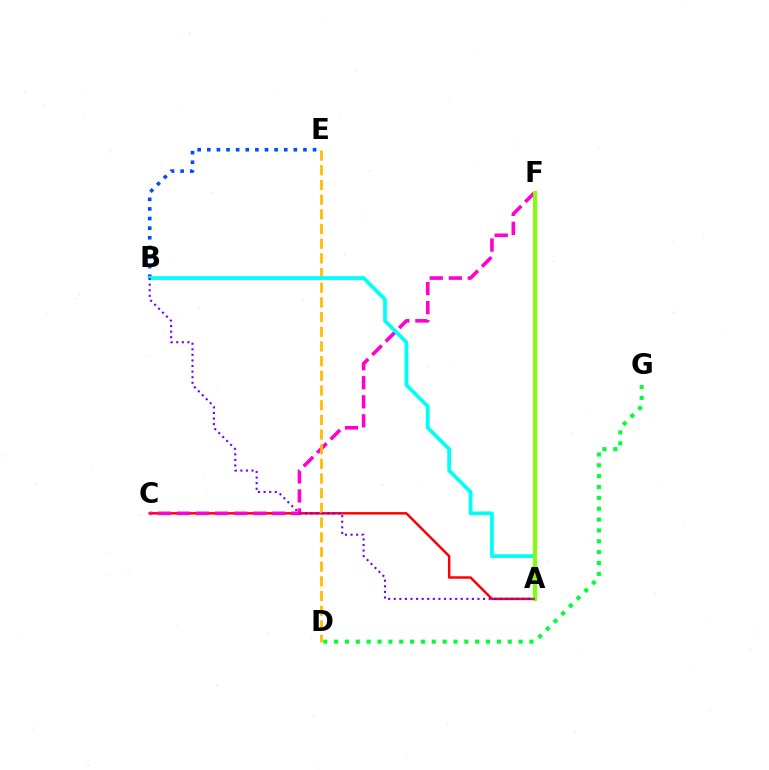{('A', 'C'): [{'color': '#ff0000', 'line_style': 'solid', 'thickness': 1.78}], ('C', 'F'): [{'color': '#ff00cf', 'line_style': 'dashed', 'thickness': 2.59}], ('B', 'E'): [{'color': '#004bff', 'line_style': 'dotted', 'thickness': 2.61}], ('D', 'E'): [{'color': '#ffbd00', 'line_style': 'dashed', 'thickness': 1.99}], ('A', 'B'): [{'color': '#00fff6', 'line_style': 'solid', 'thickness': 2.71}, {'color': '#7200ff', 'line_style': 'dotted', 'thickness': 1.52}], ('A', 'F'): [{'color': '#84ff00', 'line_style': 'solid', 'thickness': 2.85}], ('D', 'G'): [{'color': '#00ff39', 'line_style': 'dotted', 'thickness': 2.95}]}